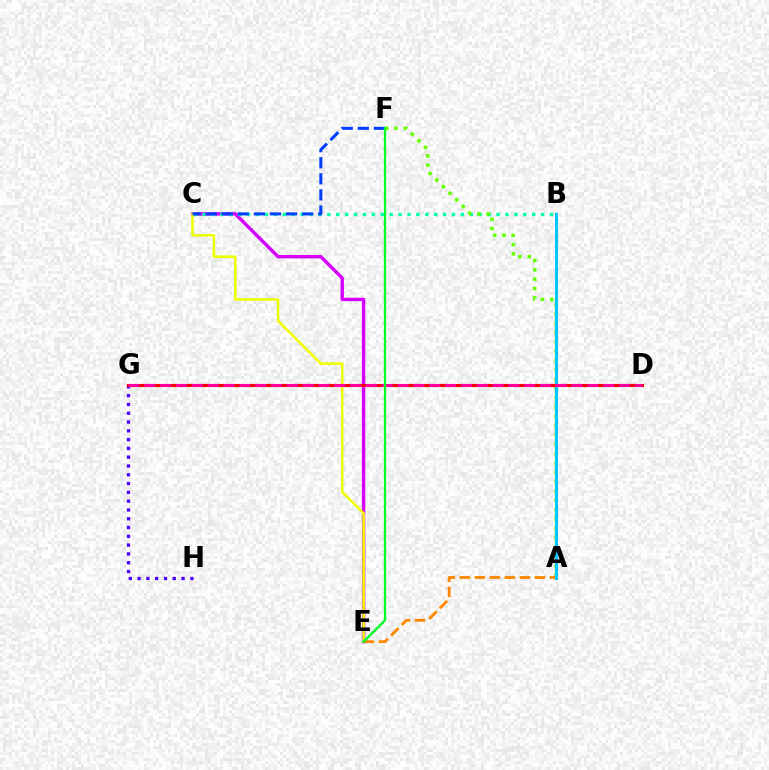{('C', 'E'): [{'color': '#d600ff', 'line_style': 'solid', 'thickness': 2.45}, {'color': '#eeff00', 'line_style': 'solid', 'thickness': 1.83}], ('B', 'C'): [{'color': '#00ffaf', 'line_style': 'dotted', 'thickness': 2.42}], ('C', 'F'): [{'color': '#003fff', 'line_style': 'dashed', 'thickness': 2.18}], ('G', 'H'): [{'color': '#4f00ff', 'line_style': 'dotted', 'thickness': 2.39}], ('A', 'F'): [{'color': '#66ff00', 'line_style': 'dotted', 'thickness': 2.53}], ('A', 'E'): [{'color': '#ff8800', 'line_style': 'dashed', 'thickness': 2.04}], ('A', 'B'): [{'color': '#00c7ff', 'line_style': 'solid', 'thickness': 2.19}], ('D', 'G'): [{'color': '#ff0000', 'line_style': 'solid', 'thickness': 2.26}, {'color': '#ff00a0', 'line_style': 'dashed', 'thickness': 2.15}], ('E', 'F'): [{'color': '#00ff27', 'line_style': 'solid', 'thickness': 1.67}]}